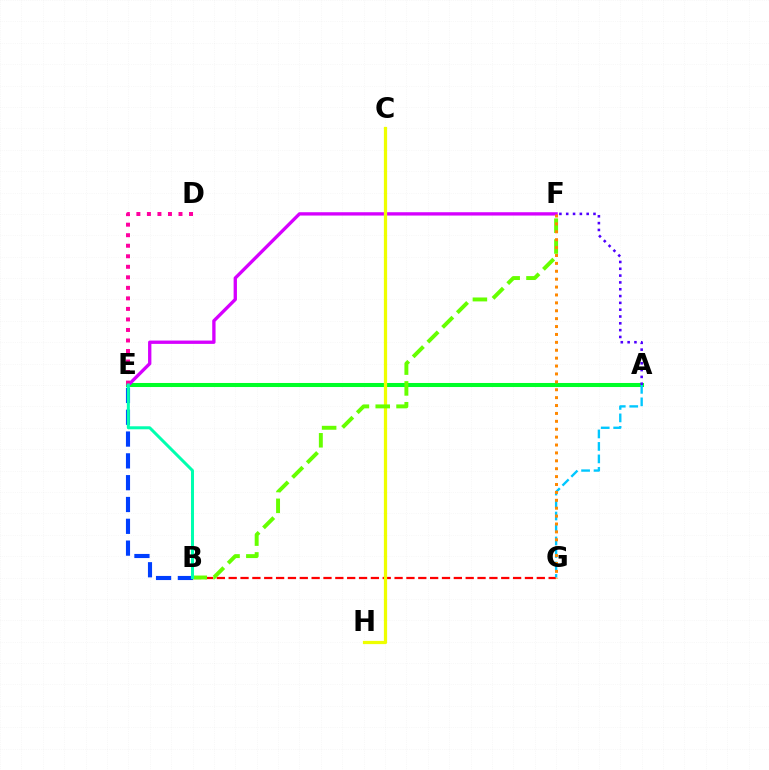{('B', 'G'): [{'color': '#ff0000', 'line_style': 'dashed', 'thickness': 1.61}], ('A', 'E'): [{'color': '#00ff27', 'line_style': 'solid', 'thickness': 2.91}], ('A', 'F'): [{'color': '#4f00ff', 'line_style': 'dotted', 'thickness': 1.85}], ('E', 'F'): [{'color': '#d600ff', 'line_style': 'solid', 'thickness': 2.39}], ('B', 'E'): [{'color': '#003fff', 'line_style': 'dashed', 'thickness': 2.96}, {'color': '#00ffaf', 'line_style': 'solid', 'thickness': 2.16}], ('D', 'E'): [{'color': '#ff00a0', 'line_style': 'dotted', 'thickness': 2.86}], ('C', 'H'): [{'color': '#eeff00', 'line_style': 'solid', 'thickness': 2.33}], ('B', 'F'): [{'color': '#66ff00', 'line_style': 'dashed', 'thickness': 2.83}], ('A', 'G'): [{'color': '#00c7ff', 'line_style': 'dashed', 'thickness': 1.7}], ('F', 'G'): [{'color': '#ff8800', 'line_style': 'dotted', 'thickness': 2.15}]}